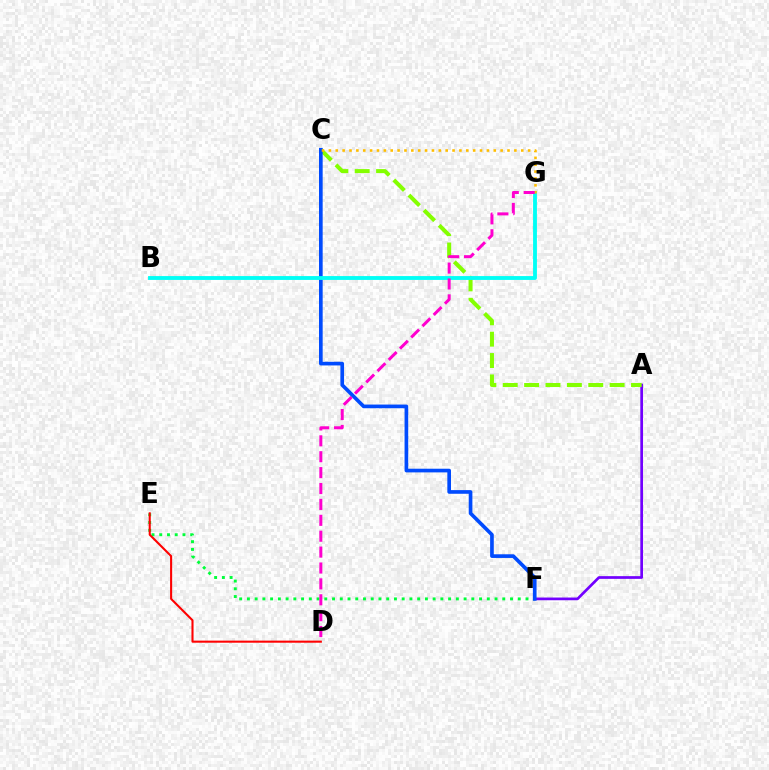{('A', 'F'): [{'color': '#7200ff', 'line_style': 'solid', 'thickness': 1.95}], ('E', 'F'): [{'color': '#00ff39', 'line_style': 'dotted', 'thickness': 2.1}], ('A', 'C'): [{'color': '#84ff00', 'line_style': 'dashed', 'thickness': 2.9}], ('D', 'E'): [{'color': '#ff0000', 'line_style': 'solid', 'thickness': 1.5}], ('C', 'F'): [{'color': '#004bff', 'line_style': 'solid', 'thickness': 2.64}], ('B', 'G'): [{'color': '#00fff6', 'line_style': 'solid', 'thickness': 2.77}], ('C', 'G'): [{'color': '#ffbd00', 'line_style': 'dotted', 'thickness': 1.87}], ('D', 'G'): [{'color': '#ff00cf', 'line_style': 'dashed', 'thickness': 2.16}]}